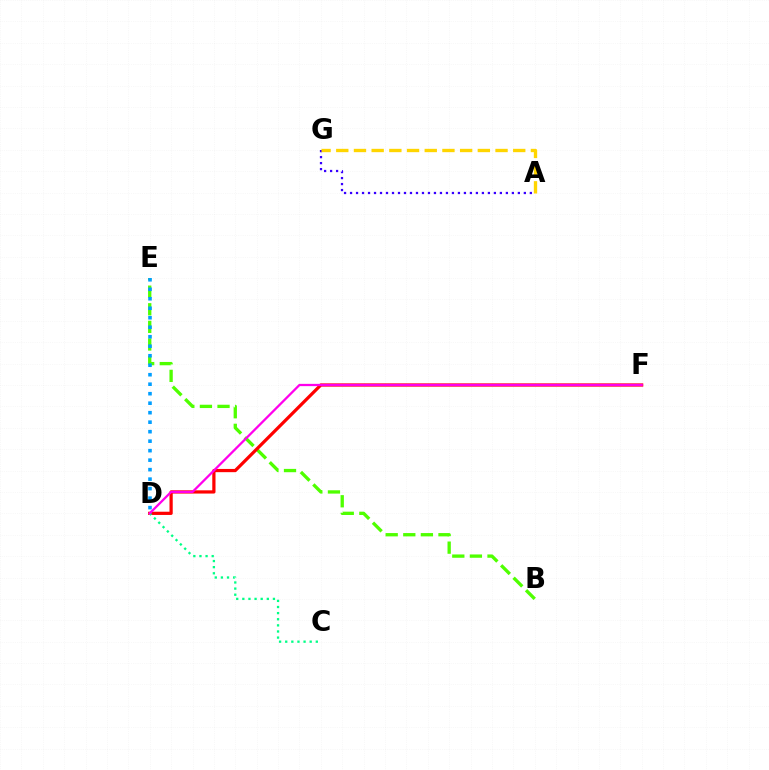{('B', 'E'): [{'color': '#4fff00', 'line_style': 'dashed', 'thickness': 2.39}], ('D', 'F'): [{'color': '#ff0000', 'line_style': 'solid', 'thickness': 2.32}, {'color': '#ff00ed', 'line_style': 'solid', 'thickness': 1.63}], ('A', 'G'): [{'color': '#3700ff', 'line_style': 'dotted', 'thickness': 1.63}, {'color': '#ffd500', 'line_style': 'dashed', 'thickness': 2.4}], ('D', 'E'): [{'color': '#009eff', 'line_style': 'dotted', 'thickness': 2.58}], ('C', 'D'): [{'color': '#00ff86', 'line_style': 'dotted', 'thickness': 1.66}]}